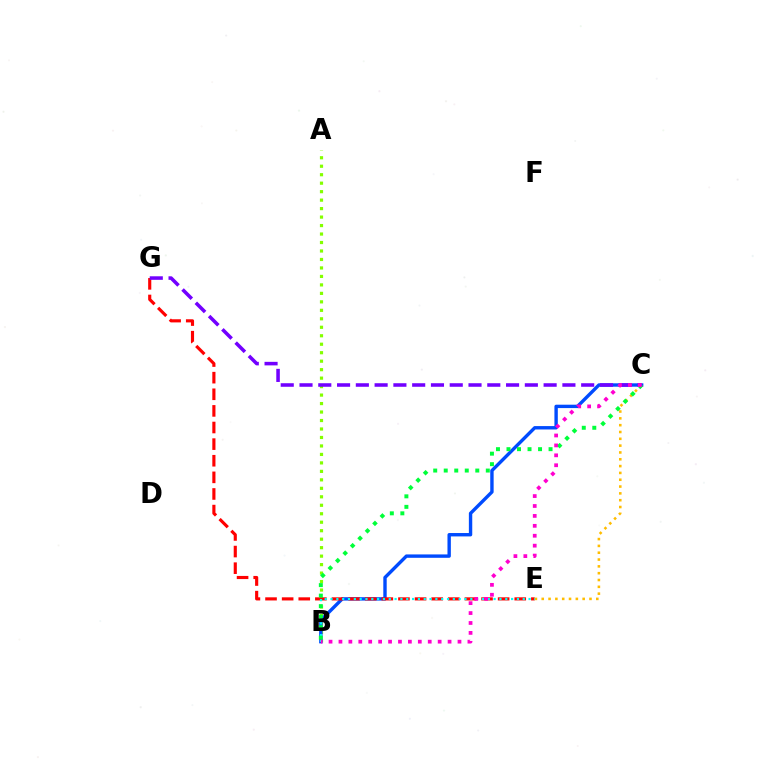{('A', 'B'): [{'color': '#84ff00', 'line_style': 'dotted', 'thickness': 2.3}], ('B', 'C'): [{'color': '#004bff', 'line_style': 'solid', 'thickness': 2.44}, {'color': '#00ff39', 'line_style': 'dotted', 'thickness': 2.86}, {'color': '#ff00cf', 'line_style': 'dotted', 'thickness': 2.7}], ('E', 'G'): [{'color': '#ff0000', 'line_style': 'dashed', 'thickness': 2.26}], ('C', 'E'): [{'color': '#ffbd00', 'line_style': 'dotted', 'thickness': 1.85}], ('B', 'E'): [{'color': '#00fff6', 'line_style': 'dotted', 'thickness': 1.58}], ('C', 'G'): [{'color': '#7200ff', 'line_style': 'dashed', 'thickness': 2.55}]}